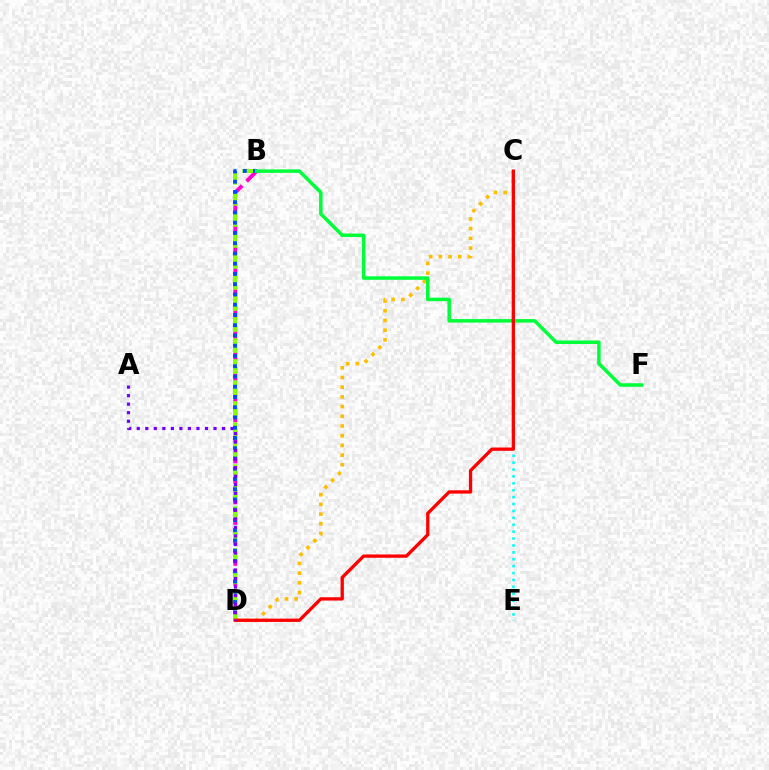{('B', 'D'): [{'color': '#ff00cf', 'line_style': 'dashed', 'thickness': 2.78}, {'color': '#84ff00', 'line_style': 'dashed', 'thickness': 2.86}, {'color': '#004bff', 'line_style': 'dotted', 'thickness': 2.79}], ('C', 'D'): [{'color': '#ffbd00', 'line_style': 'dotted', 'thickness': 2.63}, {'color': '#ff0000', 'line_style': 'solid', 'thickness': 2.38}], ('B', 'F'): [{'color': '#00ff39', 'line_style': 'solid', 'thickness': 2.53}], ('C', 'E'): [{'color': '#00fff6', 'line_style': 'dotted', 'thickness': 1.87}], ('A', 'D'): [{'color': '#7200ff', 'line_style': 'dotted', 'thickness': 2.32}]}